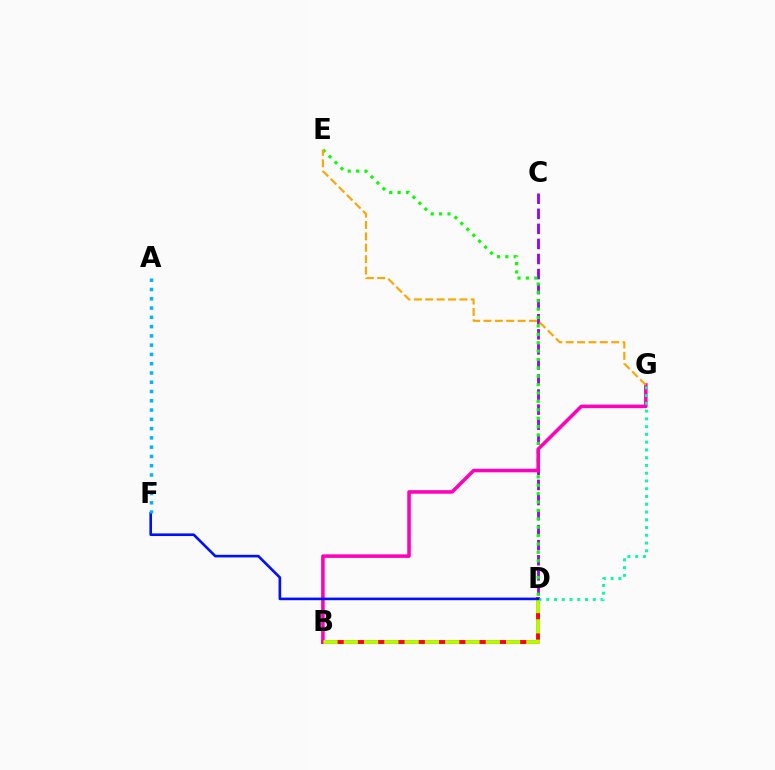{('C', 'D'): [{'color': '#9b00ff', 'line_style': 'dashed', 'thickness': 2.05}], ('D', 'E'): [{'color': '#08ff00', 'line_style': 'dotted', 'thickness': 2.28}], ('B', 'D'): [{'color': '#ff0000', 'line_style': 'solid', 'thickness': 2.78}, {'color': '#b3ff00', 'line_style': 'dashed', 'thickness': 2.76}], ('B', 'G'): [{'color': '#ff00bd', 'line_style': 'solid', 'thickness': 2.56}], ('D', 'G'): [{'color': '#00ff9d', 'line_style': 'dotted', 'thickness': 2.11}], ('E', 'G'): [{'color': '#ffa500', 'line_style': 'dashed', 'thickness': 1.55}], ('D', 'F'): [{'color': '#0010ff', 'line_style': 'solid', 'thickness': 1.89}], ('A', 'F'): [{'color': '#00b5ff', 'line_style': 'dotted', 'thickness': 2.52}]}